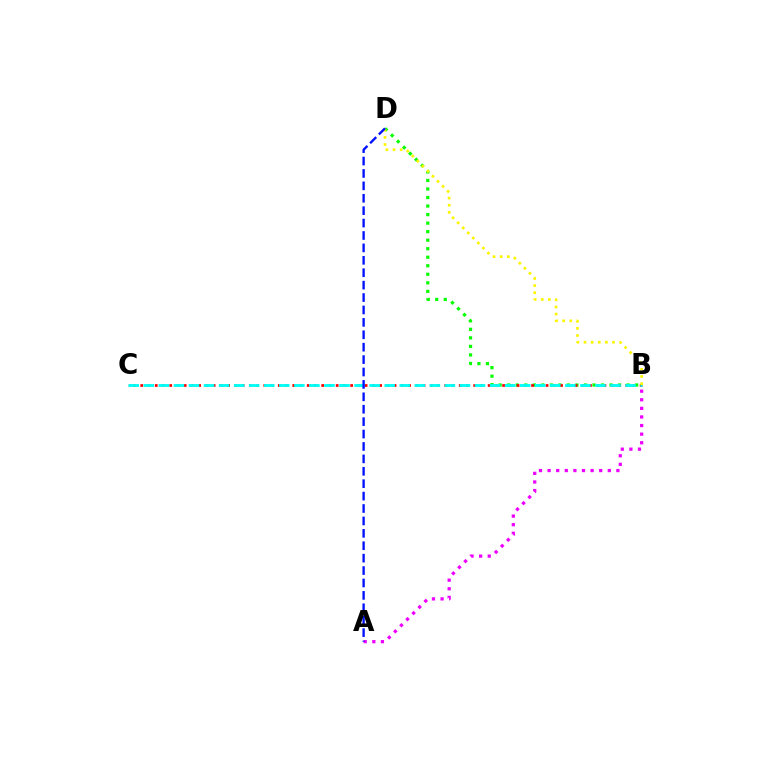{('B', 'D'): [{'color': '#08ff00', 'line_style': 'dotted', 'thickness': 2.32}, {'color': '#fcf500', 'line_style': 'dotted', 'thickness': 1.94}], ('B', 'C'): [{'color': '#ff0000', 'line_style': 'dotted', 'thickness': 1.97}, {'color': '#00fff6', 'line_style': 'dashed', 'thickness': 2.05}], ('A', 'B'): [{'color': '#ee00ff', 'line_style': 'dotted', 'thickness': 2.34}], ('A', 'D'): [{'color': '#0010ff', 'line_style': 'dashed', 'thickness': 1.69}]}